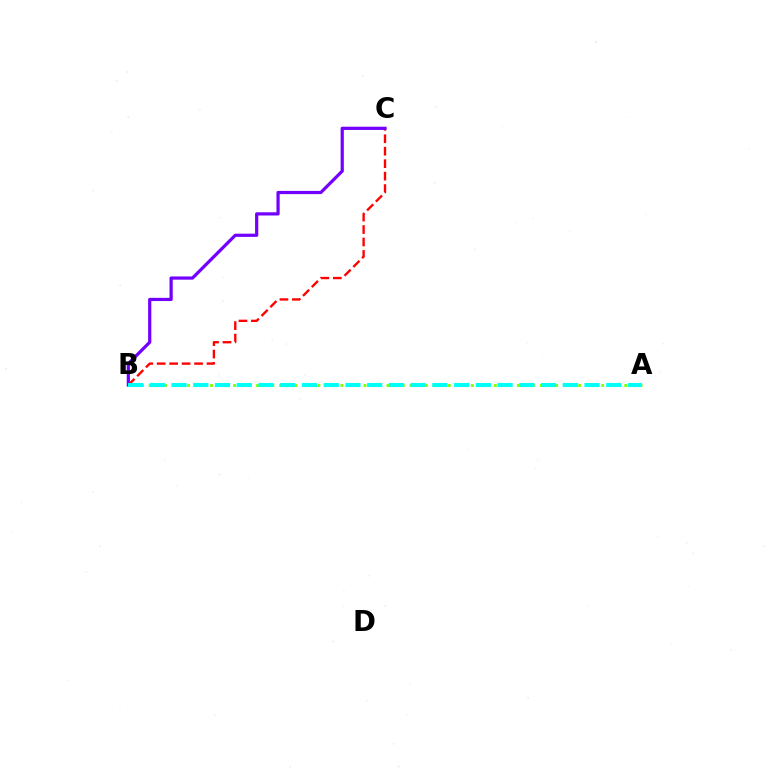{('B', 'C'): [{'color': '#ff0000', 'line_style': 'dashed', 'thickness': 1.69}, {'color': '#7200ff', 'line_style': 'solid', 'thickness': 2.31}], ('A', 'B'): [{'color': '#84ff00', 'line_style': 'dotted', 'thickness': 2.08}, {'color': '#00fff6', 'line_style': 'dashed', 'thickness': 2.95}]}